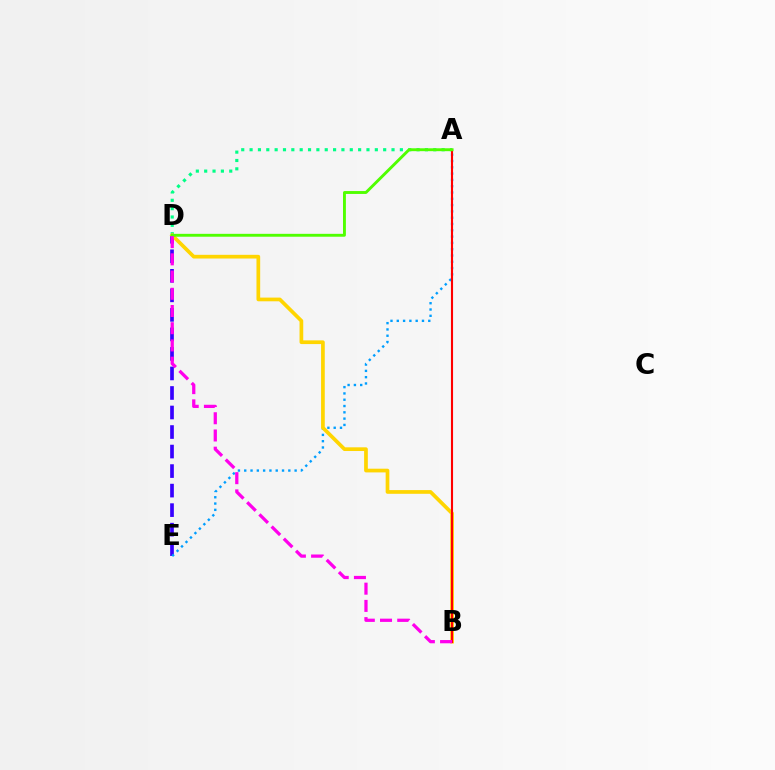{('D', 'E'): [{'color': '#3700ff', 'line_style': 'dashed', 'thickness': 2.65}], ('A', 'E'): [{'color': '#009eff', 'line_style': 'dotted', 'thickness': 1.71}], ('A', 'D'): [{'color': '#00ff86', 'line_style': 'dotted', 'thickness': 2.27}, {'color': '#4fff00', 'line_style': 'solid', 'thickness': 2.08}], ('B', 'D'): [{'color': '#ffd500', 'line_style': 'solid', 'thickness': 2.67}, {'color': '#ff00ed', 'line_style': 'dashed', 'thickness': 2.34}], ('A', 'B'): [{'color': '#ff0000', 'line_style': 'solid', 'thickness': 1.52}]}